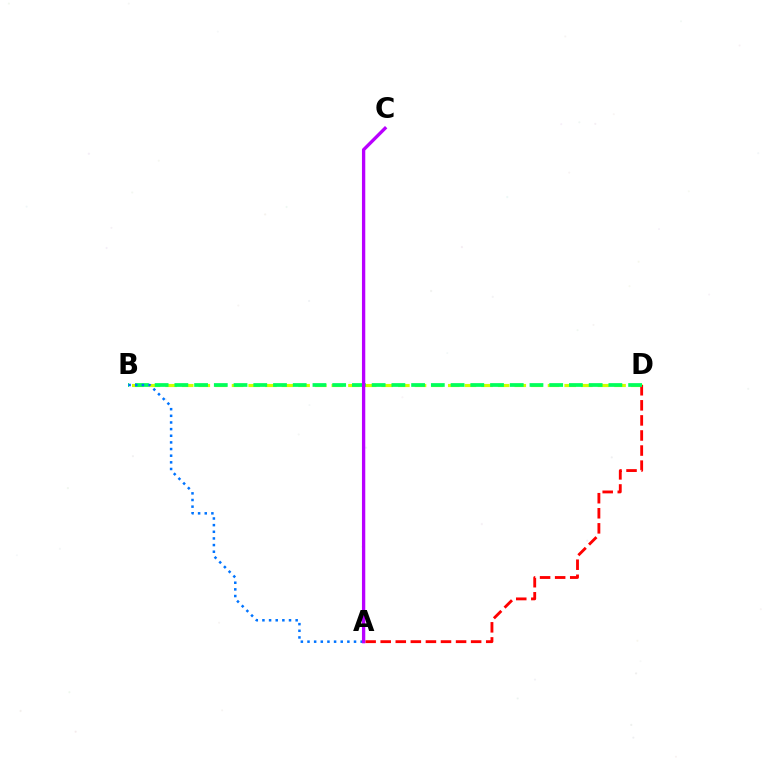{('B', 'D'): [{'color': '#d1ff00', 'line_style': 'dashed', 'thickness': 2.26}, {'color': '#00ff5c', 'line_style': 'dashed', 'thickness': 2.68}], ('A', 'D'): [{'color': '#ff0000', 'line_style': 'dashed', 'thickness': 2.05}], ('A', 'B'): [{'color': '#0074ff', 'line_style': 'dotted', 'thickness': 1.81}], ('A', 'C'): [{'color': '#b900ff', 'line_style': 'solid', 'thickness': 2.39}]}